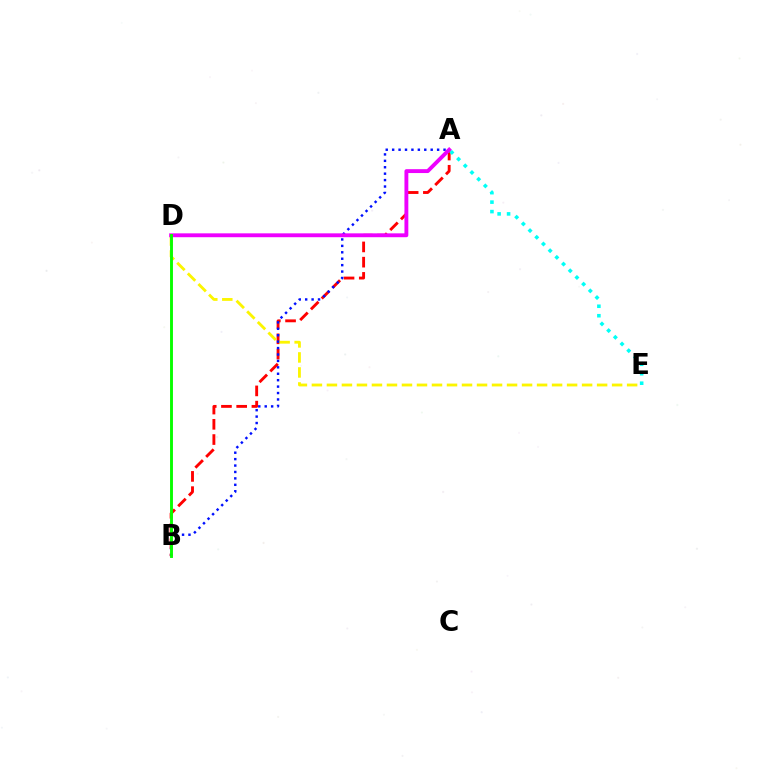{('A', 'B'): [{'color': '#ff0000', 'line_style': 'dashed', 'thickness': 2.07}, {'color': '#0010ff', 'line_style': 'dotted', 'thickness': 1.75}], ('D', 'E'): [{'color': '#fcf500', 'line_style': 'dashed', 'thickness': 2.04}], ('A', 'D'): [{'color': '#ee00ff', 'line_style': 'solid', 'thickness': 2.78}], ('A', 'E'): [{'color': '#00fff6', 'line_style': 'dotted', 'thickness': 2.57}], ('B', 'D'): [{'color': '#08ff00', 'line_style': 'solid', 'thickness': 2.09}]}